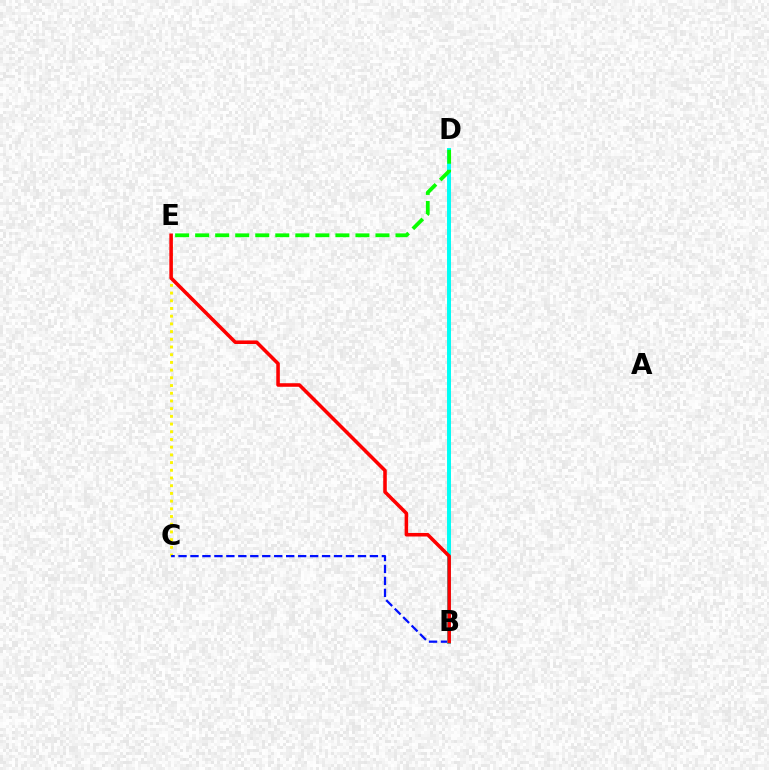{('B', 'D'): [{'color': '#ee00ff', 'line_style': 'dashed', 'thickness': 1.82}, {'color': '#00fff6', 'line_style': 'solid', 'thickness': 2.84}], ('C', 'E'): [{'color': '#fcf500', 'line_style': 'dotted', 'thickness': 2.09}], ('B', 'C'): [{'color': '#0010ff', 'line_style': 'dashed', 'thickness': 1.62}], ('B', 'E'): [{'color': '#ff0000', 'line_style': 'solid', 'thickness': 2.56}], ('D', 'E'): [{'color': '#08ff00', 'line_style': 'dashed', 'thickness': 2.72}]}